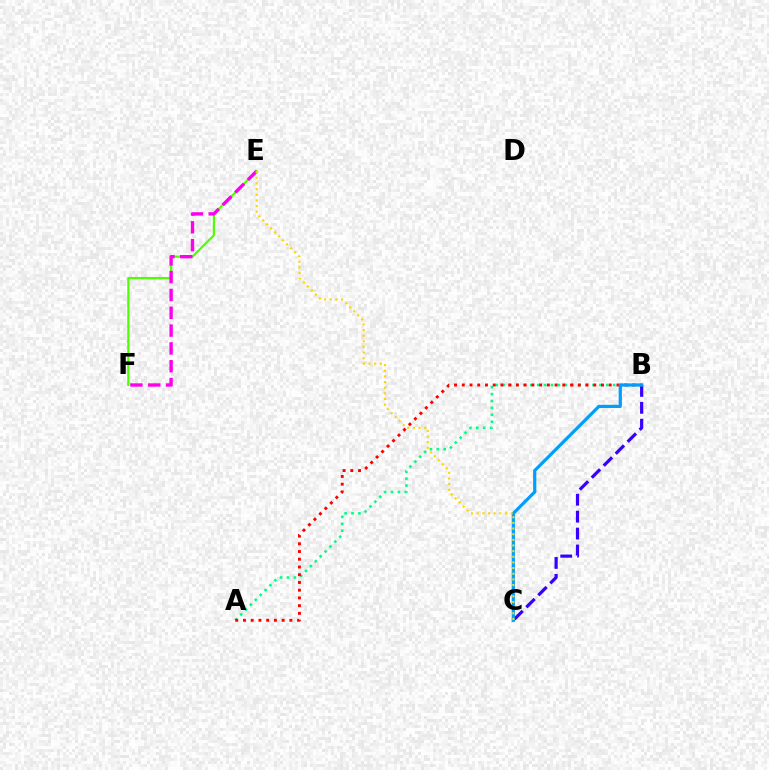{('A', 'B'): [{'color': '#00ff86', 'line_style': 'dotted', 'thickness': 1.88}, {'color': '#ff0000', 'line_style': 'dotted', 'thickness': 2.1}], ('E', 'F'): [{'color': '#4fff00', 'line_style': 'solid', 'thickness': 1.57}, {'color': '#ff00ed', 'line_style': 'dashed', 'thickness': 2.42}], ('B', 'C'): [{'color': '#3700ff', 'line_style': 'dashed', 'thickness': 2.3}, {'color': '#009eff', 'line_style': 'solid', 'thickness': 2.31}], ('C', 'E'): [{'color': '#ffd500', 'line_style': 'dotted', 'thickness': 1.53}]}